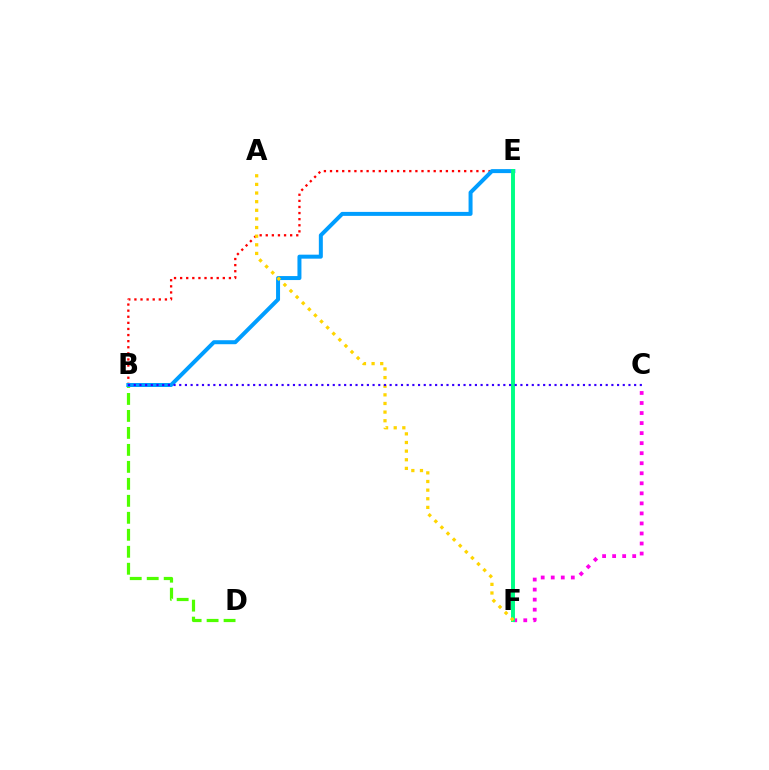{('B', 'D'): [{'color': '#4fff00', 'line_style': 'dashed', 'thickness': 2.31}], ('B', 'E'): [{'color': '#ff0000', 'line_style': 'dotted', 'thickness': 1.66}, {'color': '#009eff', 'line_style': 'solid', 'thickness': 2.87}], ('C', 'F'): [{'color': '#ff00ed', 'line_style': 'dotted', 'thickness': 2.73}], ('E', 'F'): [{'color': '#00ff86', 'line_style': 'solid', 'thickness': 2.83}], ('A', 'F'): [{'color': '#ffd500', 'line_style': 'dotted', 'thickness': 2.34}], ('B', 'C'): [{'color': '#3700ff', 'line_style': 'dotted', 'thickness': 1.54}]}